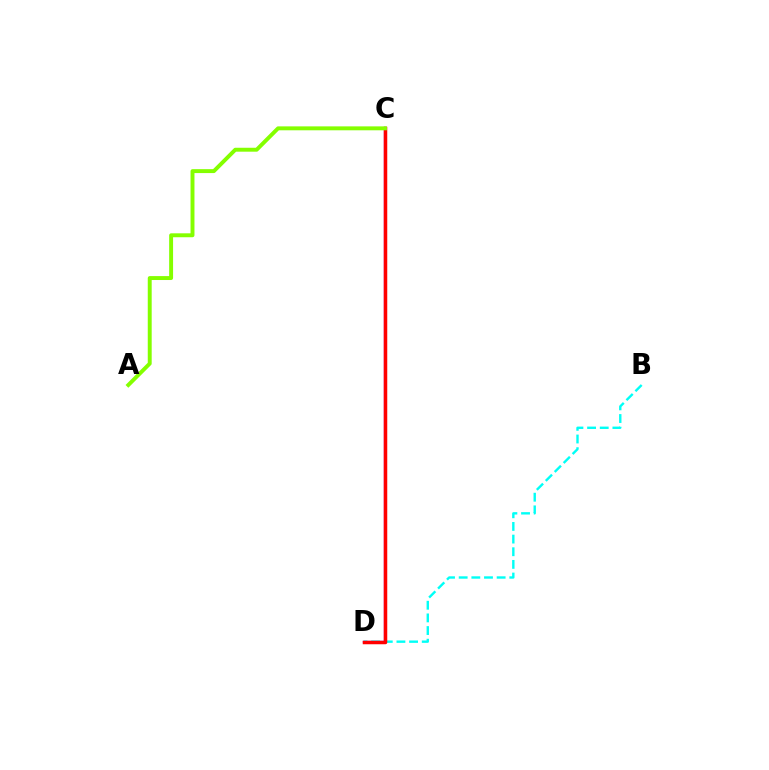{('C', 'D'): [{'color': '#7200ff', 'line_style': 'solid', 'thickness': 1.64}, {'color': '#ff0000', 'line_style': 'solid', 'thickness': 2.52}], ('B', 'D'): [{'color': '#00fff6', 'line_style': 'dashed', 'thickness': 1.72}], ('A', 'C'): [{'color': '#84ff00', 'line_style': 'solid', 'thickness': 2.83}]}